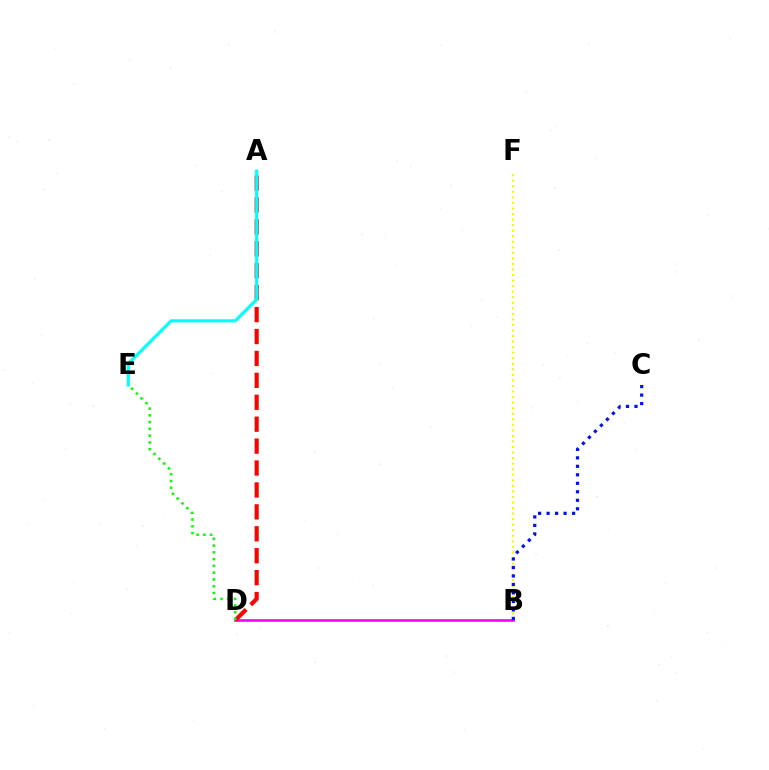{('B', 'D'): [{'color': '#ee00ff', 'line_style': 'solid', 'thickness': 1.86}], ('B', 'F'): [{'color': '#fcf500', 'line_style': 'dotted', 'thickness': 1.51}], ('A', 'D'): [{'color': '#ff0000', 'line_style': 'dashed', 'thickness': 2.98}], ('A', 'E'): [{'color': '#00fff6', 'line_style': 'solid', 'thickness': 2.24}], ('D', 'E'): [{'color': '#08ff00', 'line_style': 'dotted', 'thickness': 1.84}], ('B', 'C'): [{'color': '#0010ff', 'line_style': 'dotted', 'thickness': 2.31}]}